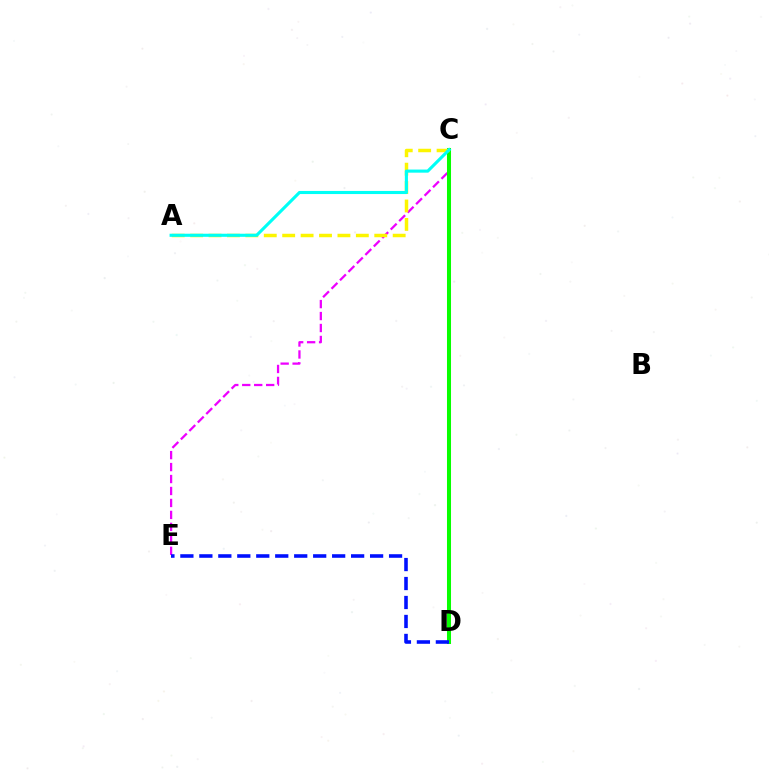{('C', 'D'): [{'color': '#ff0000', 'line_style': 'dotted', 'thickness': 2.15}, {'color': '#08ff00', 'line_style': 'solid', 'thickness': 2.9}], ('C', 'E'): [{'color': '#ee00ff', 'line_style': 'dashed', 'thickness': 1.62}], ('D', 'E'): [{'color': '#0010ff', 'line_style': 'dashed', 'thickness': 2.58}], ('A', 'C'): [{'color': '#fcf500', 'line_style': 'dashed', 'thickness': 2.5}, {'color': '#00fff6', 'line_style': 'solid', 'thickness': 2.23}]}